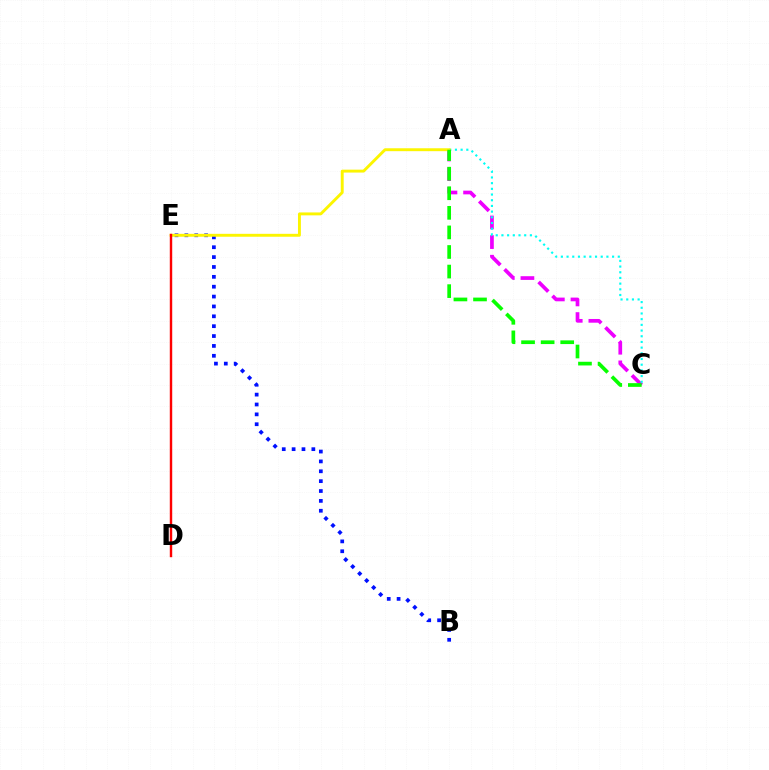{('A', 'C'): [{'color': '#ee00ff', 'line_style': 'dashed', 'thickness': 2.67}, {'color': '#00fff6', 'line_style': 'dotted', 'thickness': 1.55}, {'color': '#08ff00', 'line_style': 'dashed', 'thickness': 2.66}], ('B', 'E'): [{'color': '#0010ff', 'line_style': 'dotted', 'thickness': 2.68}], ('A', 'E'): [{'color': '#fcf500', 'line_style': 'solid', 'thickness': 2.1}], ('D', 'E'): [{'color': '#ff0000', 'line_style': 'solid', 'thickness': 1.74}]}